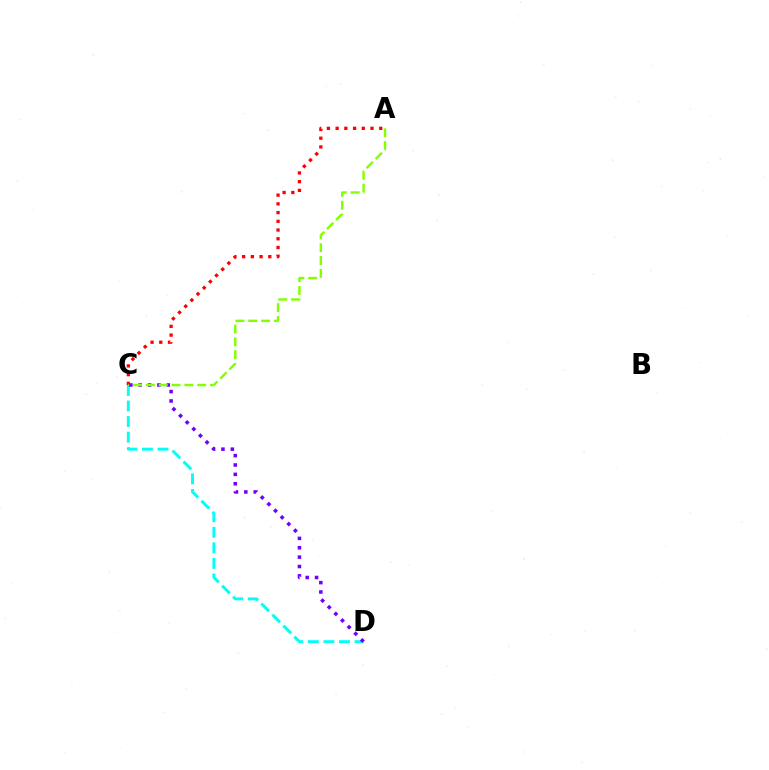{('C', 'D'): [{'color': '#00fff6', 'line_style': 'dashed', 'thickness': 2.11}, {'color': '#7200ff', 'line_style': 'dotted', 'thickness': 2.55}], ('A', 'C'): [{'color': '#ff0000', 'line_style': 'dotted', 'thickness': 2.37}, {'color': '#84ff00', 'line_style': 'dashed', 'thickness': 1.74}]}